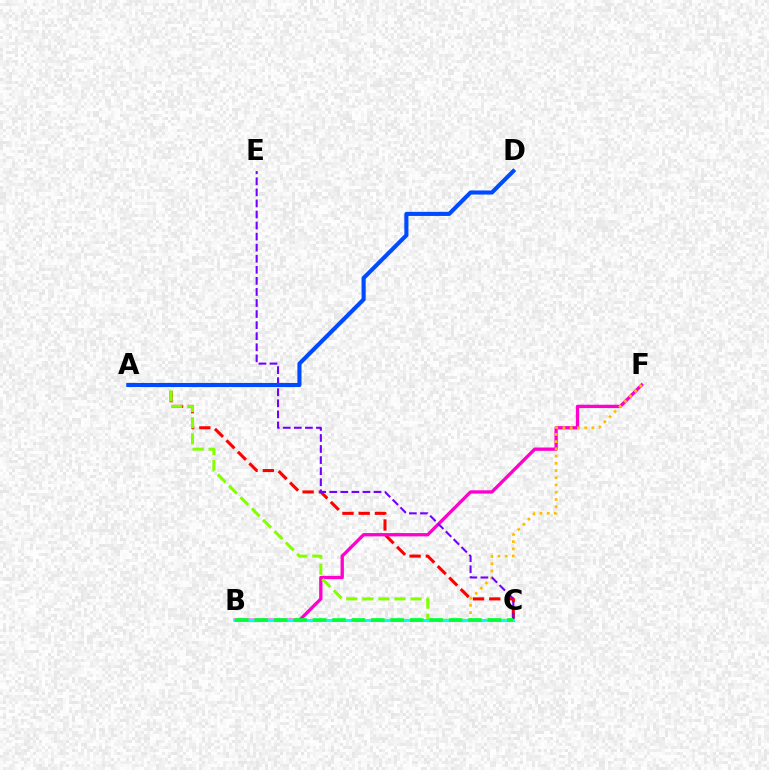{('A', 'C'): [{'color': '#ff0000', 'line_style': 'dashed', 'thickness': 2.21}, {'color': '#84ff00', 'line_style': 'dashed', 'thickness': 2.18}], ('B', 'F'): [{'color': '#ff00cf', 'line_style': 'solid', 'thickness': 2.38}, {'color': '#ffbd00', 'line_style': 'dotted', 'thickness': 1.97}], ('C', 'E'): [{'color': '#7200ff', 'line_style': 'dashed', 'thickness': 1.5}], ('A', 'D'): [{'color': '#004bff', 'line_style': 'solid', 'thickness': 2.96}], ('B', 'C'): [{'color': '#00fff6', 'line_style': 'solid', 'thickness': 2.19}, {'color': '#00ff39', 'line_style': 'dashed', 'thickness': 2.64}]}